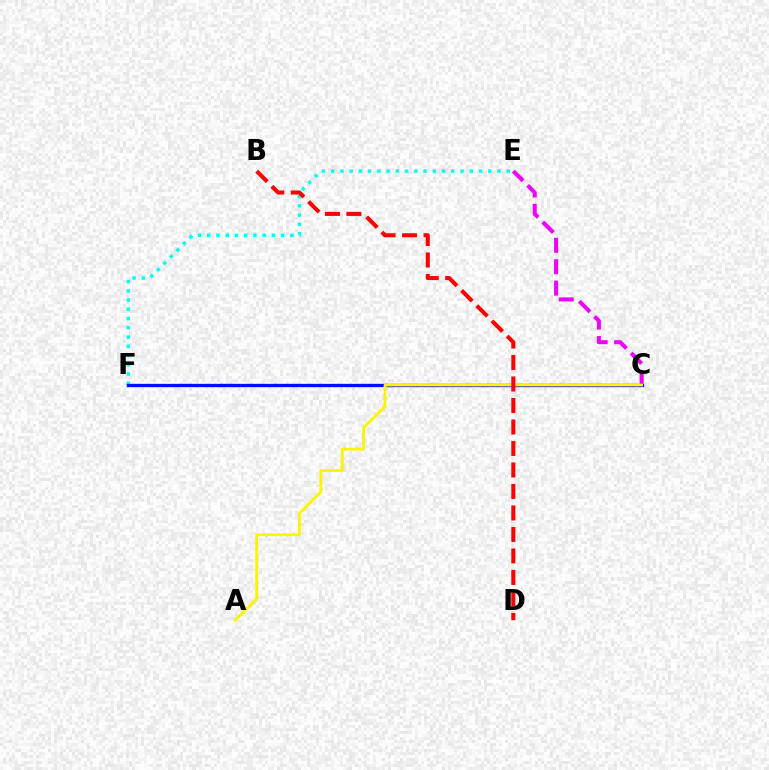{('E', 'F'): [{'color': '#00fff6', 'line_style': 'dotted', 'thickness': 2.51}], ('C', 'E'): [{'color': '#ee00ff', 'line_style': 'dashed', 'thickness': 2.91}], ('C', 'F'): [{'color': '#08ff00', 'line_style': 'dotted', 'thickness': 2.16}, {'color': '#0010ff', 'line_style': 'solid', 'thickness': 2.4}], ('A', 'C'): [{'color': '#fcf500', 'line_style': 'solid', 'thickness': 2.05}], ('B', 'D'): [{'color': '#ff0000', 'line_style': 'dashed', 'thickness': 2.92}]}